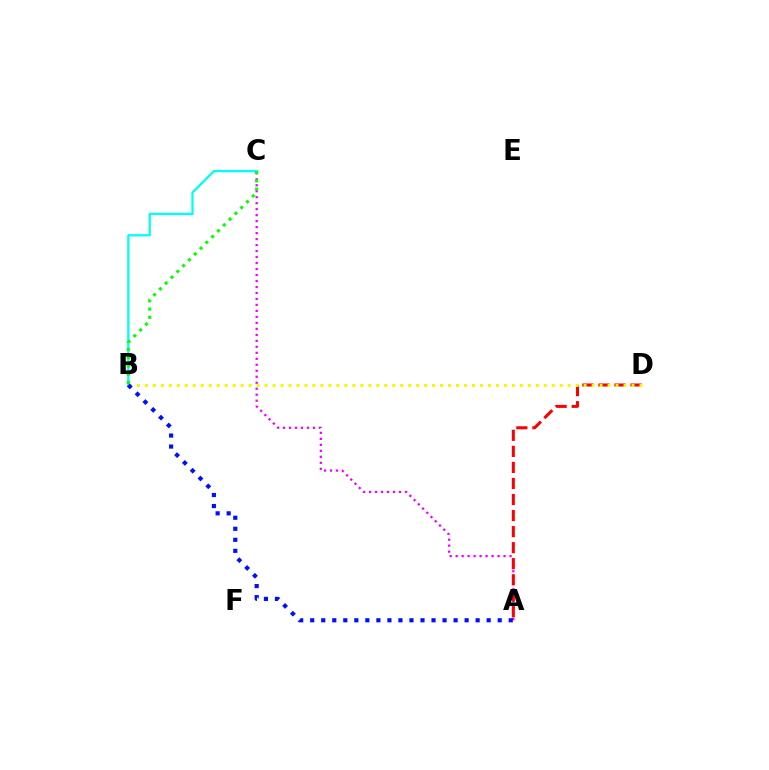{('B', 'C'): [{'color': '#00fff6', 'line_style': 'solid', 'thickness': 1.65}, {'color': '#08ff00', 'line_style': 'dotted', 'thickness': 2.23}], ('A', 'C'): [{'color': '#ee00ff', 'line_style': 'dotted', 'thickness': 1.63}], ('A', 'D'): [{'color': '#ff0000', 'line_style': 'dashed', 'thickness': 2.18}], ('B', 'D'): [{'color': '#fcf500', 'line_style': 'dotted', 'thickness': 2.17}], ('A', 'B'): [{'color': '#0010ff', 'line_style': 'dotted', 'thickness': 3.0}]}